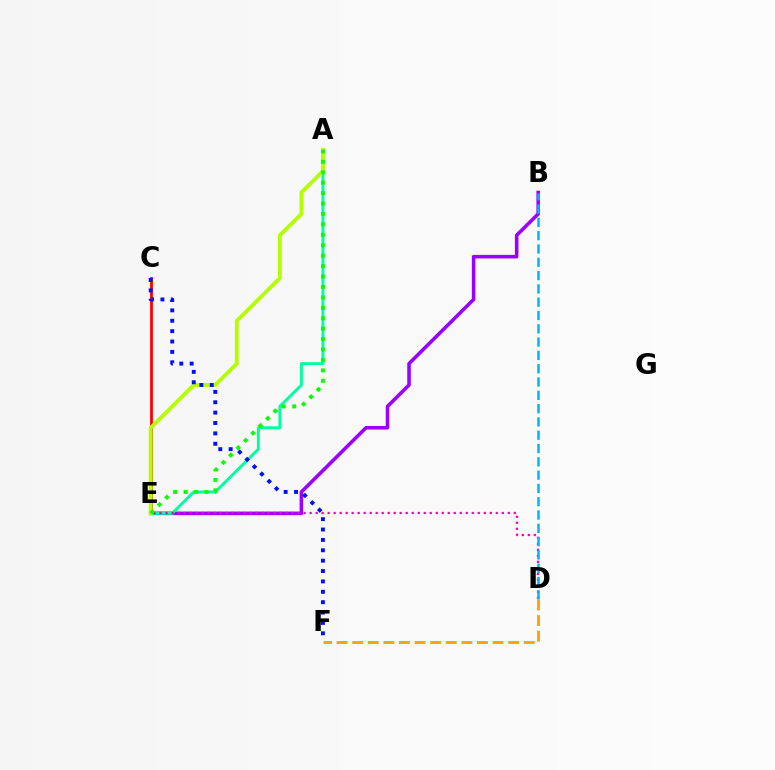{('D', 'F'): [{'color': '#ffa500', 'line_style': 'dashed', 'thickness': 2.12}], ('C', 'E'): [{'color': '#ff0000', 'line_style': 'solid', 'thickness': 1.99}], ('B', 'E'): [{'color': '#9b00ff', 'line_style': 'solid', 'thickness': 2.57}], ('A', 'E'): [{'color': '#00ff9d', 'line_style': 'solid', 'thickness': 2.08}, {'color': '#b3ff00', 'line_style': 'solid', 'thickness': 2.77}, {'color': '#08ff00', 'line_style': 'dotted', 'thickness': 2.83}], ('D', 'E'): [{'color': '#ff00bd', 'line_style': 'dotted', 'thickness': 1.63}], ('B', 'D'): [{'color': '#00b5ff', 'line_style': 'dashed', 'thickness': 1.81}], ('C', 'F'): [{'color': '#0010ff', 'line_style': 'dotted', 'thickness': 2.82}]}